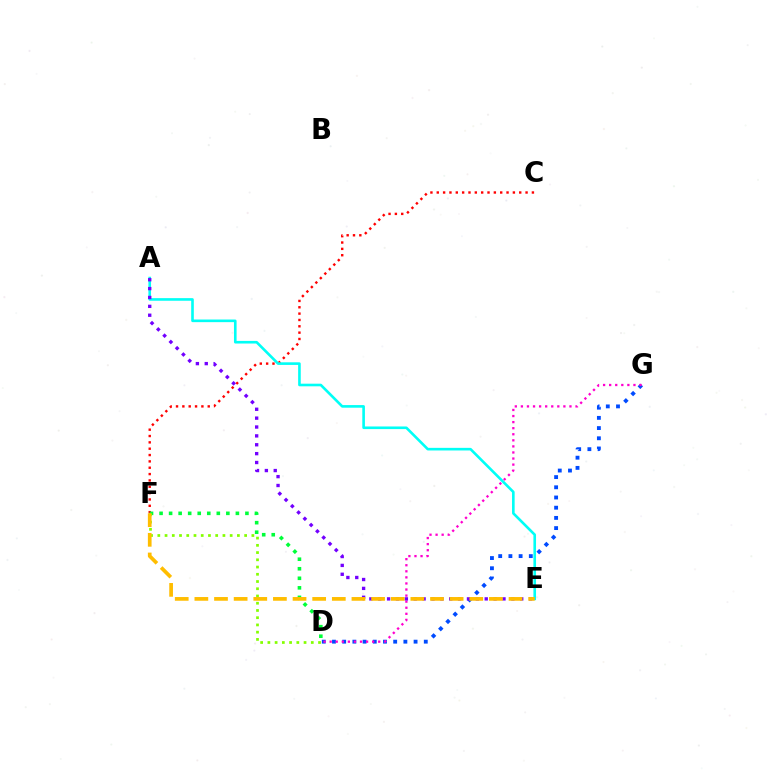{('D', 'G'): [{'color': '#004bff', 'line_style': 'dotted', 'thickness': 2.77}, {'color': '#ff00cf', 'line_style': 'dotted', 'thickness': 1.65}], ('C', 'F'): [{'color': '#ff0000', 'line_style': 'dotted', 'thickness': 1.72}], ('D', 'F'): [{'color': '#00ff39', 'line_style': 'dotted', 'thickness': 2.59}, {'color': '#84ff00', 'line_style': 'dotted', 'thickness': 1.97}], ('A', 'E'): [{'color': '#00fff6', 'line_style': 'solid', 'thickness': 1.89}, {'color': '#7200ff', 'line_style': 'dotted', 'thickness': 2.41}], ('E', 'F'): [{'color': '#ffbd00', 'line_style': 'dashed', 'thickness': 2.67}]}